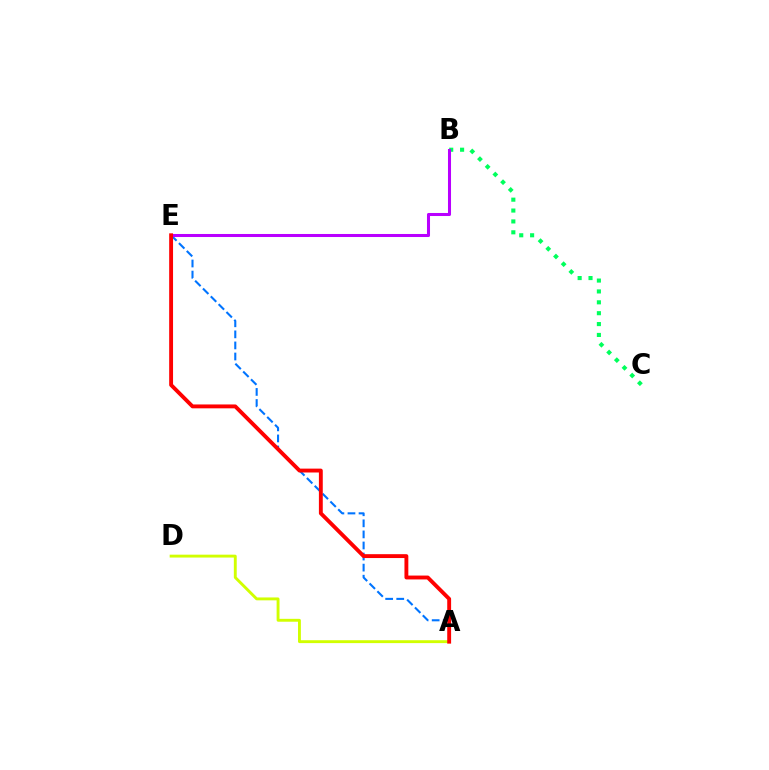{('A', 'E'): [{'color': '#0074ff', 'line_style': 'dashed', 'thickness': 1.5}, {'color': '#ff0000', 'line_style': 'solid', 'thickness': 2.79}], ('A', 'D'): [{'color': '#d1ff00', 'line_style': 'solid', 'thickness': 2.08}], ('B', 'C'): [{'color': '#00ff5c', 'line_style': 'dotted', 'thickness': 2.95}], ('B', 'E'): [{'color': '#b900ff', 'line_style': 'solid', 'thickness': 2.19}]}